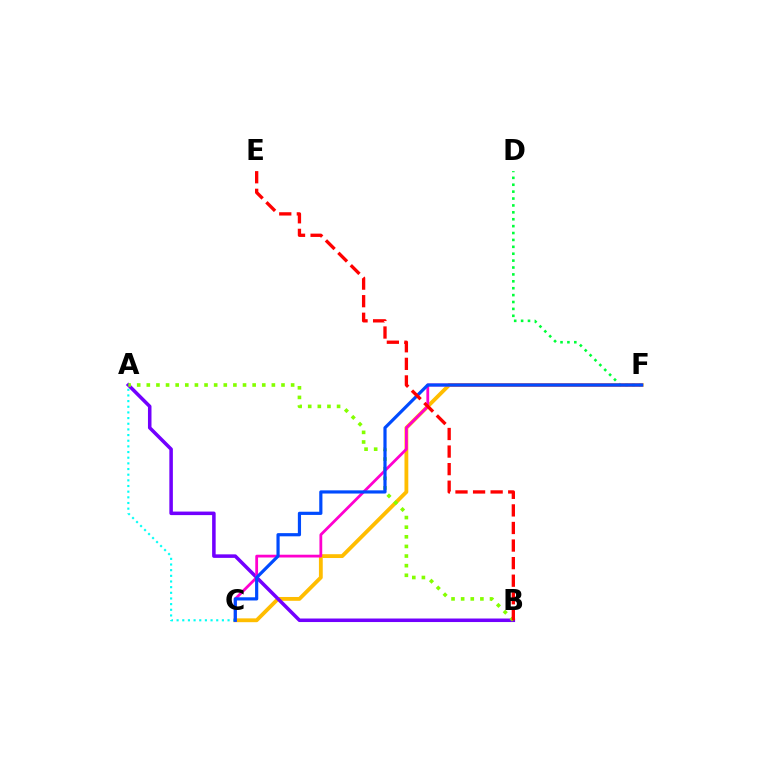{('C', 'F'): [{'color': '#ffbd00', 'line_style': 'solid', 'thickness': 2.75}, {'color': '#ff00cf', 'line_style': 'solid', 'thickness': 2.01}, {'color': '#004bff', 'line_style': 'solid', 'thickness': 2.3}], ('A', 'C'): [{'color': '#00fff6', 'line_style': 'dotted', 'thickness': 1.54}], ('A', 'B'): [{'color': '#7200ff', 'line_style': 'solid', 'thickness': 2.54}, {'color': '#84ff00', 'line_style': 'dotted', 'thickness': 2.61}], ('D', 'F'): [{'color': '#00ff39', 'line_style': 'dotted', 'thickness': 1.87}], ('B', 'E'): [{'color': '#ff0000', 'line_style': 'dashed', 'thickness': 2.39}]}